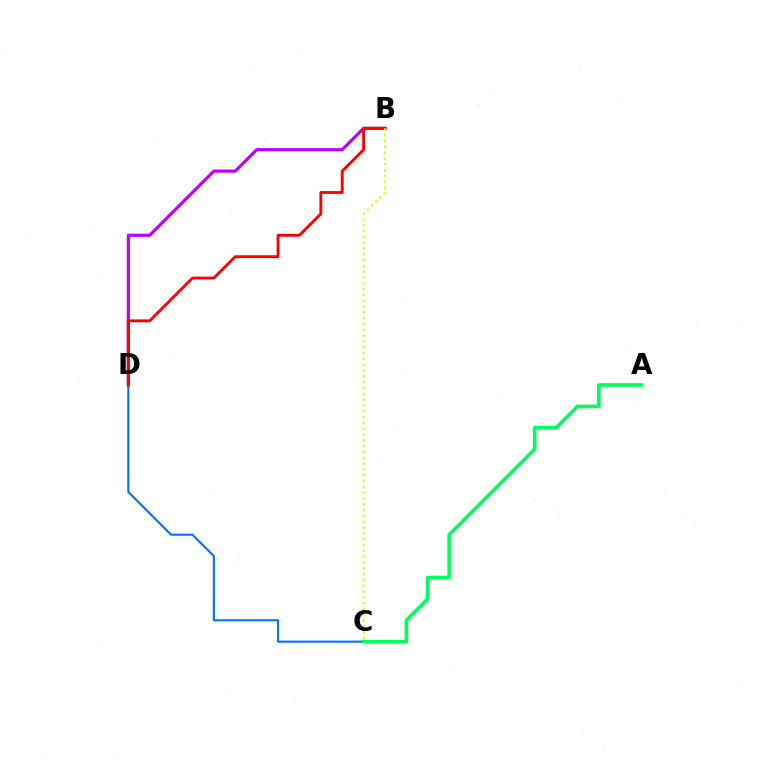{('B', 'D'): [{'color': '#b900ff', 'line_style': 'solid', 'thickness': 2.27}, {'color': '#ff0000', 'line_style': 'solid', 'thickness': 2.06}], ('C', 'D'): [{'color': '#0074ff', 'line_style': 'solid', 'thickness': 1.54}], ('A', 'C'): [{'color': '#00ff5c', 'line_style': 'solid', 'thickness': 2.61}], ('B', 'C'): [{'color': '#d1ff00', 'line_style': 'dotted', 'thickness': 1.58}]}